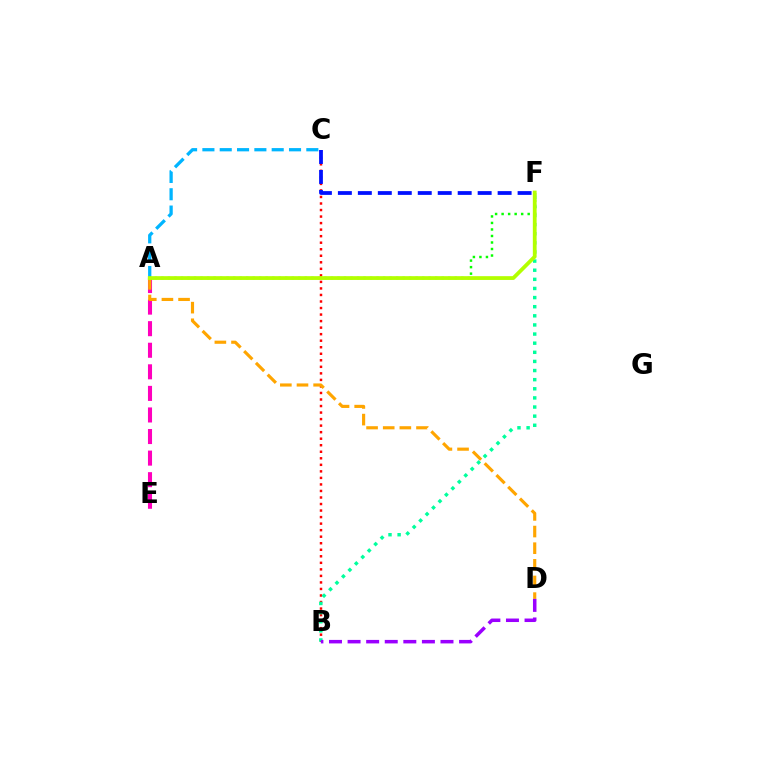{('A', 'E'): [{'color': '#ff00bd', 'line_style': 'dashed', 'thickness': 2.93}], ('B', 'C'): [{'color': '#ff0000', 'line_style': 'dotted', 'thickness': 1.78}], ('A', 'D'): [{'color': '#ffa500', 'line_style': 'dashed', 'thickness': 2.26}], ('A', 'C'): [{'color': '#00b5ff', 'line_style': 'dashed', 'thickness': 2.35}], ('A', 'F'): [{'color': '#08ff00', 'line_style': 'dotted', 'thickness': 1.77}, {'color': '#b3ff00', 'line_style': 'solid', 'thickness': 2.72}], ('B', 'F'): [{'color': '#00ff9d', 'line_style': 'dotted', 'thickness': 2.48}], ('B', 'D'): [{'color': '#9b00ff', 'line_style': 'dashed', 'thickness': 2.52}], ('C', 'F'): [{'color': '#0010ff', 'line_style': 'dashed', 'thickness': 2.71}]}